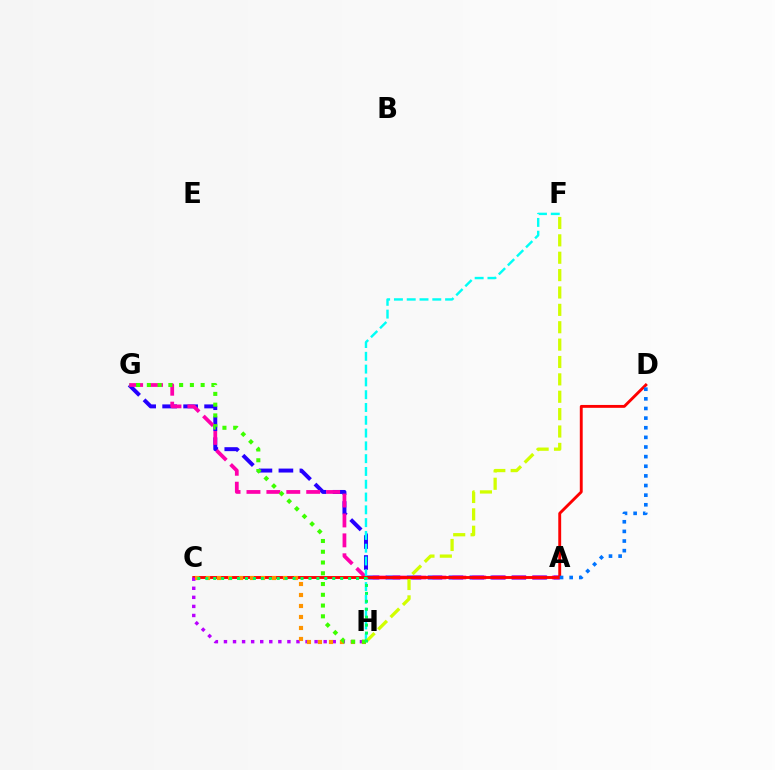{('A', 'G'): [{'color': '#2500ff', 'line_style': 'dashed', 'thickness': 2.85}, {'color': '#ff00ac', 'line_style': 'dashed', 'thickness': 2.71}], ('F', 'H'): [{'color': '#00fff6', 'line_style': 'dashed', 'thickness': 1.74}, {'color': '#d1ff00', 'line_style': 'dashed', 'thickness': 2.36}], ('C', 'D'): [{'color': '#ff0000', 'line_style': 'solid', 'thickness': 2.07}], ('A', 'D'): [{'color': '#0074ff', 'line_style': 'dotted', 'thickness': 2.62}], ('C', 'H'): [{'color': '#b900ff', 'line_style': 'dotted', 'thickness': 2.46}, {'color': '#ff9400', 'line_style': 'dotted', 'thickness': 2.99}, {'color': '#00ff5c', 'line_style': 'dotted', 'thickness': 2.16}], ('G', 'H'): [{'color': '#3dff00', 'line_style': 'dotted', 'thickness': 2.92}]}